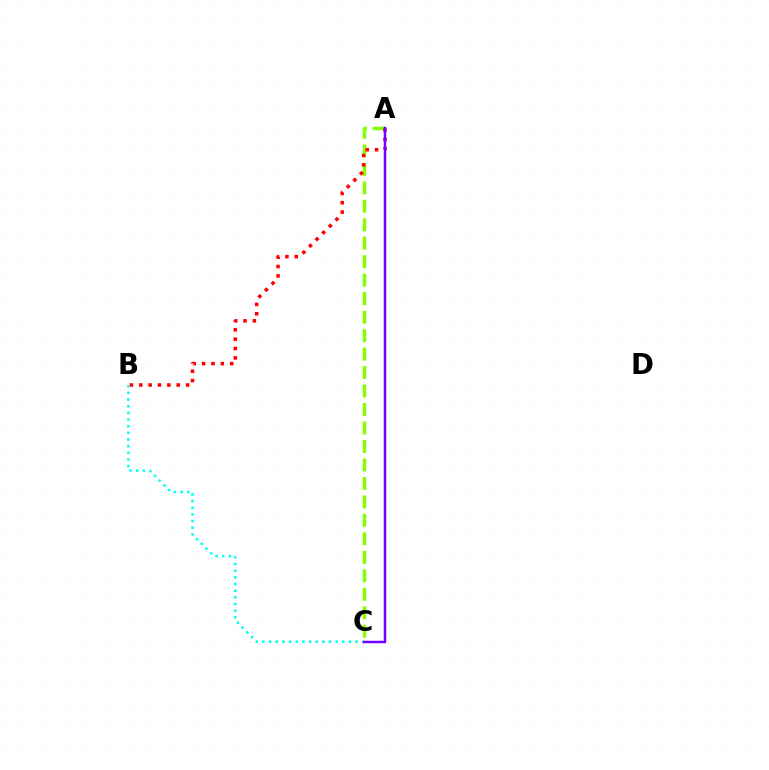{('B', 'C'): [{'color': '#00fff6', 'line_style': 'dotted', 'thickness': 1.81}], ('A', 'C'): [{'color': '#84ff00', 'line_style': 'dashed', 'thickness': 2.51}, {'color': '#7200ff', 'line_style': 'solid', 'thickness': 1.8}], ('A', 'B'): [{'color': '#ff0000', 'line_style': 'dotted', 'thickness': 2.54}]}